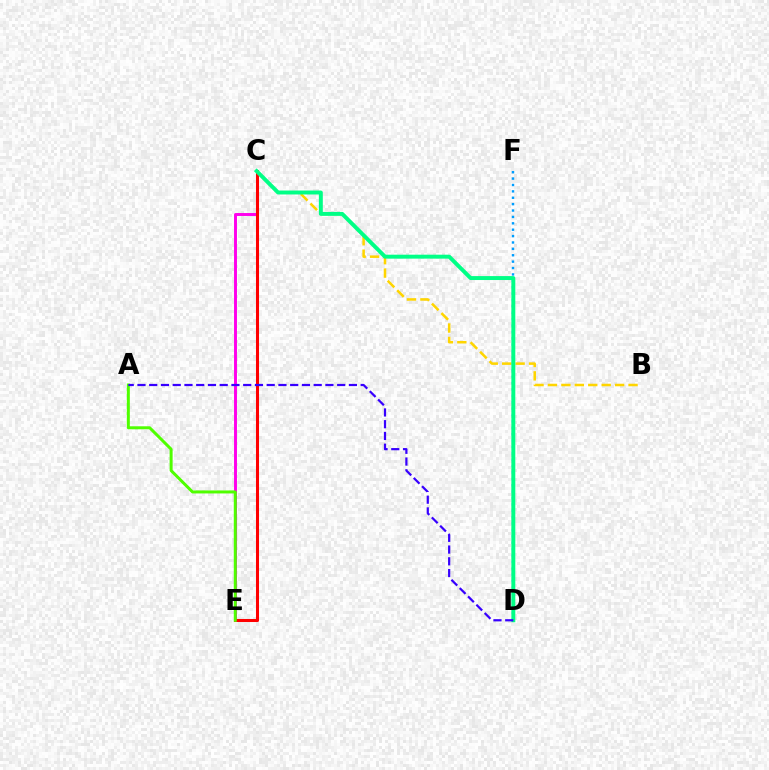{('C', 'E'): [{'color': '#ff00ed', 'line_style': 'solid', 'thickness': 2.12}, {'color': '#ff0000', 'line_style': 'solid', 'thickness': 2.19}], ('A', 'E'): [{'color': '#4fff00', 'line_style': 'solid', 'thickness': 2.16}], ('D', 'F'): [{'color': '#009eff', 'line_style': 'dotted', 'thickness': 1.74}], ('B', 'C'): [{'color': '#ffd500', 'line_style': 'dashed', 'thickness': 1.82}], ('C', 'D'): [{'color': '#00ff86', 'line_style': 'solid', 'thickness': 2.84}], ('A', 'D'): [{'color': '#3700ff', 'line_style': 'dashed', 'thickness': 1.6}]}